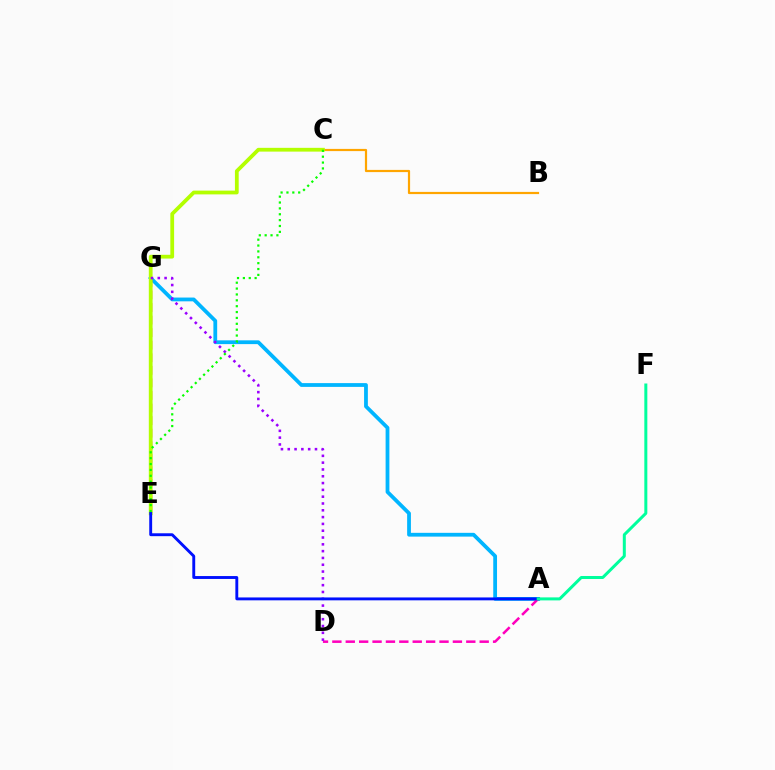{('A', 'G'): [{'color': '#00b5ff', 'line_style': 'solid', 'thickness': 2.72}], ('A', 'D'): [{'color': '#ff00bd', 'line_style': 'dashed', 'thickness': 1.82}], ('E', 'G'): [{'color': '#ff0000', 'line_style': 'dashed', 'thickness': 1.71}], ('B', 'C'): [{'color': '#ffa500', 'line_style': 'solid', 'thickness': 1.58}], ('C', 'E'): [{'color': '#b3ff00', 'line_style': 'solid', 'thickness': 2.72}, {'color': '#08ff00', 'line_style': 'dotted', 'thickness': 1.59}], ('D', 'G'): [{'color': '#9b00ff', 'line_style': 'dotted', 'thickness': 1.85}], ('A', 'E'): [{'color': '#0010ff', 'line_style': 'solid', 'thickness': 2.08}], ('A', 'F'): [{'color': '#00ff9d', 'line_style': 'solid', 'thickness': 2.16}]}